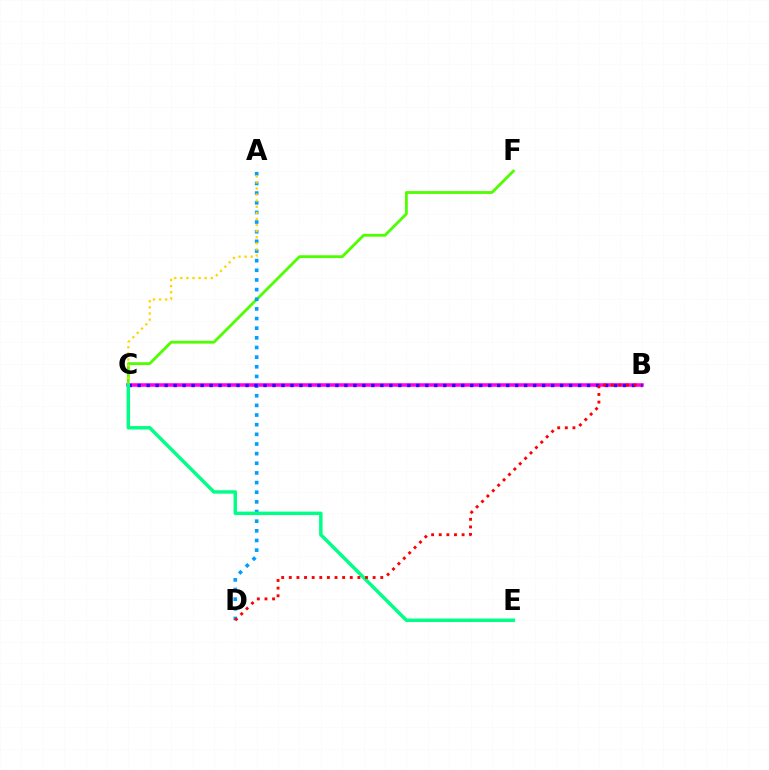{('C', 'F'): [{'color': '#4fff00', 'line_style': 'solid', 'thickness': 2.03}], ('B', 'C'): [{'color': '#ff00ed', 'line_style': 'solid', 'thickness': 2.55}, {'color': '#3700ff', 'line_style': 'dotted', 'thickness': 2.44}], ('A', 'D'): [{'color': '#009eff', 'line_style': 'dotted', 'thickness': 2.62}], ('A', 'C'): [{'color': '#ffd500', 'line_style': 'dotted', 'thickness': 1.66}], ('C', 'E'): [{'color': '#00ff86', 'line_style': 'solid', 'thickness': 2.49}], ('B', 'D'): [{'color': '#ff0000', 'line_style': 'dotted', 'thickness': 2.07}]}